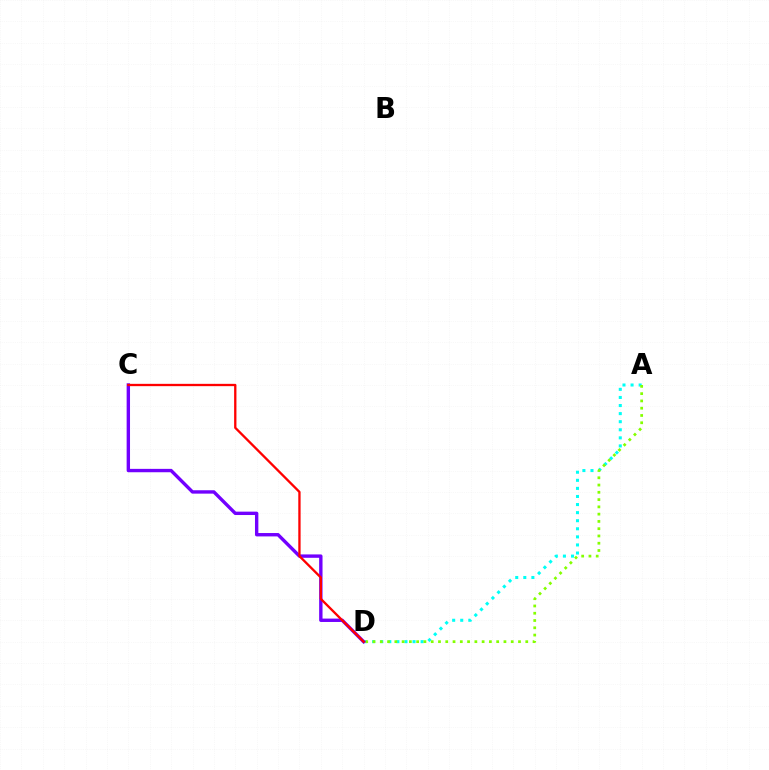{('A', 'D'): [{'color': '#00fff6', 'line_style': 'dotted', 'thickness': 2.2}, {'color': '#84ff00', 'line_style': 'dotted', 'thickness': 1.98}], ('C', 'D'): [{'color': '#7200ff', 'line_style': 'solid', 'thickness': 2.44}, {'color': '#ff0000', 'line_style': 'solid', 'thickness': 1.67}]}